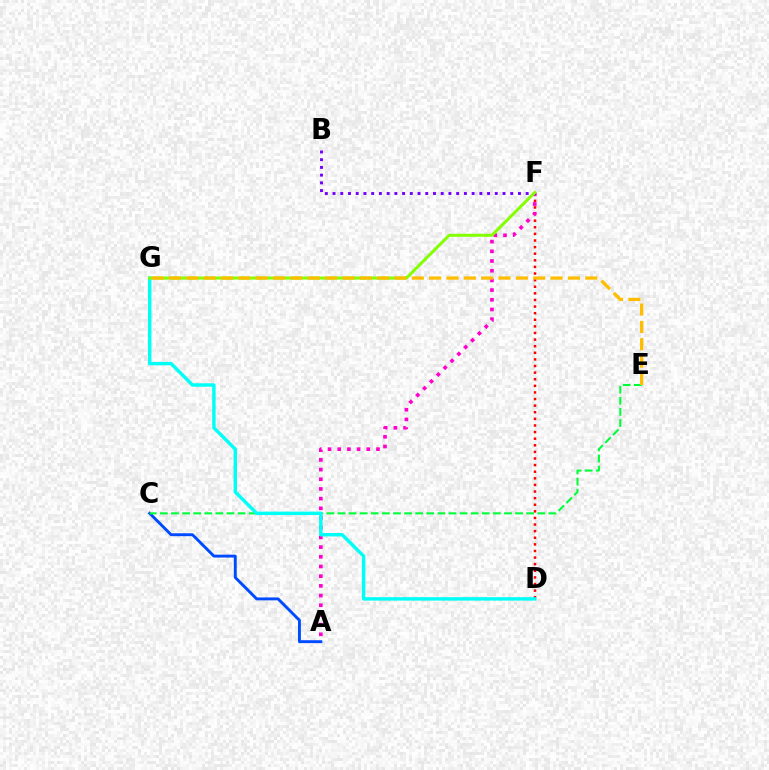{('D', 'F'): [{'color': '#ff0000', 'line_style': 'dotted', 'thickness': 1.79}], ('A', 'C'): [{'color': '#004bff', 'line_style': 'solid', 'thickness': 2.09}], ('A', 'F'): [{'color': '#ff00cf', 'line_style': 'dotted', 'thickness': 2.63}], ('C', 'E'): [{'color': '#00ff39', 'line_style': 'dashed', 'thickness': 1.51}], ('B', 'F'): [{'color': '#7200ff', 'line_style': 'dotted', 'thickness': 2.1}], ('D', 'G'): [{'color': '#00fff6', 'line_style': 'solid', 'thickness': 2.47}], ('F', 'G'): [{'color': '#84ff00', 'line_style': 'solid', 'thickness': 2.16}], ('E', 'G'): [{'color': '#ffbd00', 'line_style': 'dashed', 'thickness': 2.36}]}